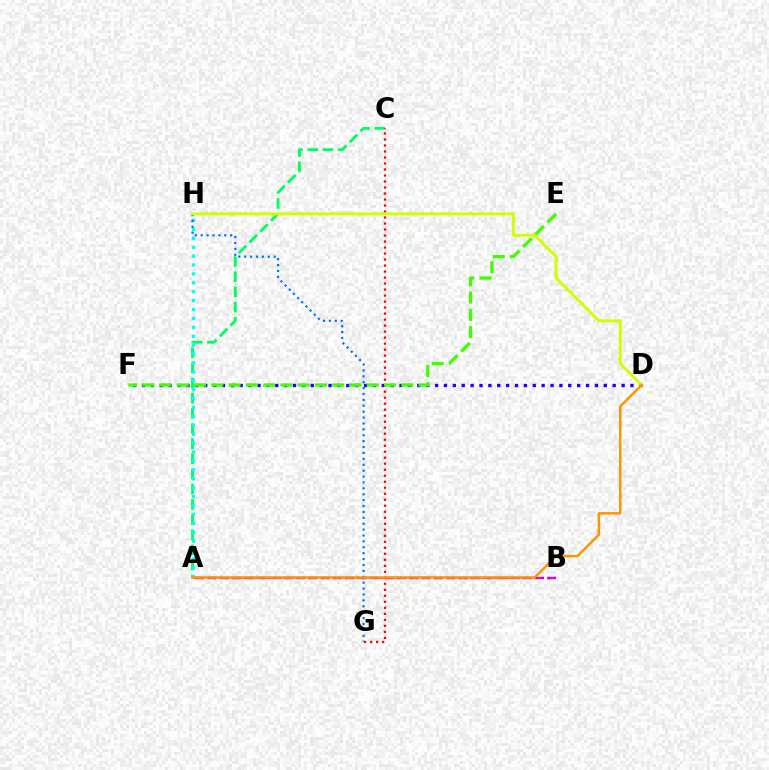{('A', 'C'): [{'color': '#00ff5c', 'line_style': 'dashed', 'thickness': 2.06}], ('D', 'F'): [{'color': '#2500ff', 'line_style': 'dotted', 'thickness': 2.41}], ('A', 'B'): [{'color': '#ff00ac', 'line_style': 'dashed', 'thickness': 1.71}, {'color': '#b900ff', 'line_style': 'dotted', 'thickness': 1.62}], ('C', 'G'): [{'color': '#ff0000', 'line_style': 'dotted', 'thickness': 1.63}], ('A', 'H'): [{'color': '#00fff6', 'line_style': 'dotted', 'thickness': 2.42}], ('G', 'H'): [{'color': '#0074ff', 'line_style': 'dotted', 'thickness': 1.6}], ('E', 'F'): [{'color': '#3dff00', 'line_style': 'dashed', 'thickness': 2.35}], ('D', 'H'): [{'color': '#d1ff00', 'line_style': 'solid', 'thickness': 2.14}], ('A', 'D'): [{'color': '#ff9400', 'line_style': 'solid', 'thickness': 1.79}]}